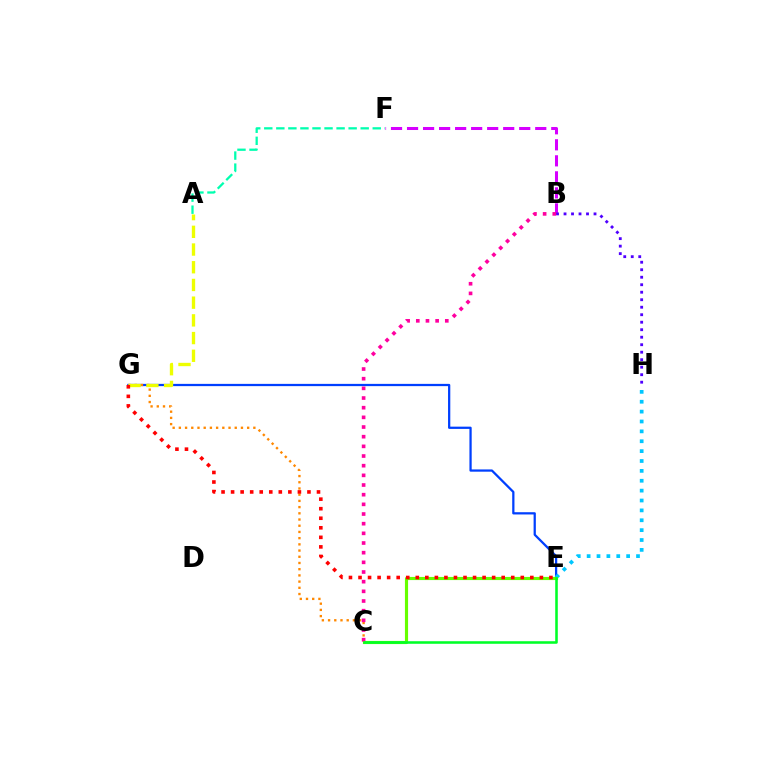{('E', 'G'): [{'color': '#003fff', 'line_style': 'solid', 'thickness': 1.62}, {'color': '#ff0000', 'line_style': 'dotted', 'thickness': 2.59}], ('E', 'H'): [{'color': '#00c7ff', 'line_style': 'dotted', 'thickness': 2.68}], ('C', 'E'): [{'color': '#66ff00', 'line_style': 'solid', 'thickness': 2.26}, {'color': '#00ff27', 'line_style': 'solid', 'thickness': 1.85}], ('C', 'G'): [{'color': '#ff8800', 'line_style': 'dotted', 'thickness': 1.69}], ('B', 'F'): [{'color': '#d600ff', 'line_style': 'dashed', 'thickness': 2.18}], ('B', 'H'): [{'color': '#4f00ff', 'line_style': 'dotted', 'thickness': 2.04}], ('B', 'C'): [{'color': '#ff00a0', 'line_style': 'dotted', 'thickness': 2.63}], ('A', 'F'): [{'color': '#00ffaf', 'line_style': 'dashed', 'thickness': 1.64}], ('A', 'G'): [{'color': '#eeff00', 'line_style': 'dashed', 'thickness': 2.41}]}